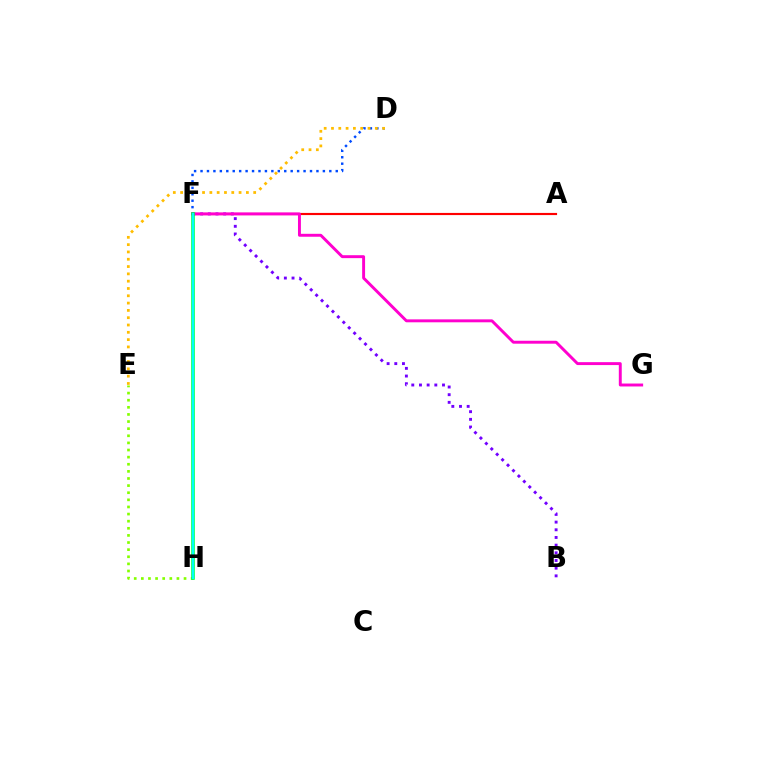{('A', 'F'): [{'color': '#ff0000', 'line_style': 'solid', 'thickness': 1.55}], ('E', 'H'): [{'color': '#84ff00', 'line_style': 'dotted', 'thickness': 1.93}], ('D', 'F'): [{'color': '#004bff', 'line_style': 'dotted', 'thickness': 1.75}], ('B', 'F'): [{'color': '#7200ff', 'line_style': 'dotted', 'thickness': 2.09}], ('F', 'G'): [{'color': '#ff00cf', 'line_style': 'solid', 'thickness': 2.11}], ('F', 'H'): [{'color': '#00ff39', 'line_style': 'solid', 'thickness': 2.56}, {'color': '#00fff6', 'line_style': 'solid', 'thickness': 1.64}], ('D', 'E'): [{'color': '#ffbd00', 'line_style': 'dotted', 'thickness': 1.99}]}